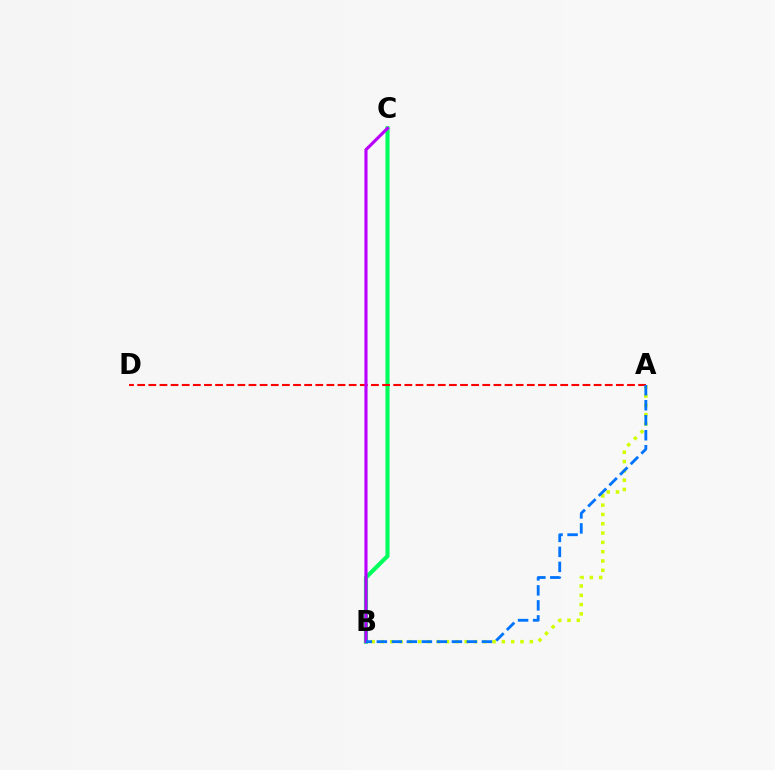{('B', 'C'): [{'color': '#00ff5c', 'line_style': 'solid', 'thickness': 2.98}, {'color': '#b900ff', 'line_style': 'solid', 'thickness': 2.26}], ('A', 'B'): [{'color': '#d1ff00', 'line_style': 'dotted', 'thickness': 2.53}, {'color': '#0074ff', 'line_style': 'dashed', 'thickness': 2.04}], ('A', 'D'): [{'color': '#ff0000', 'line_style': 'dashed', 'thickness': 1.51}]}